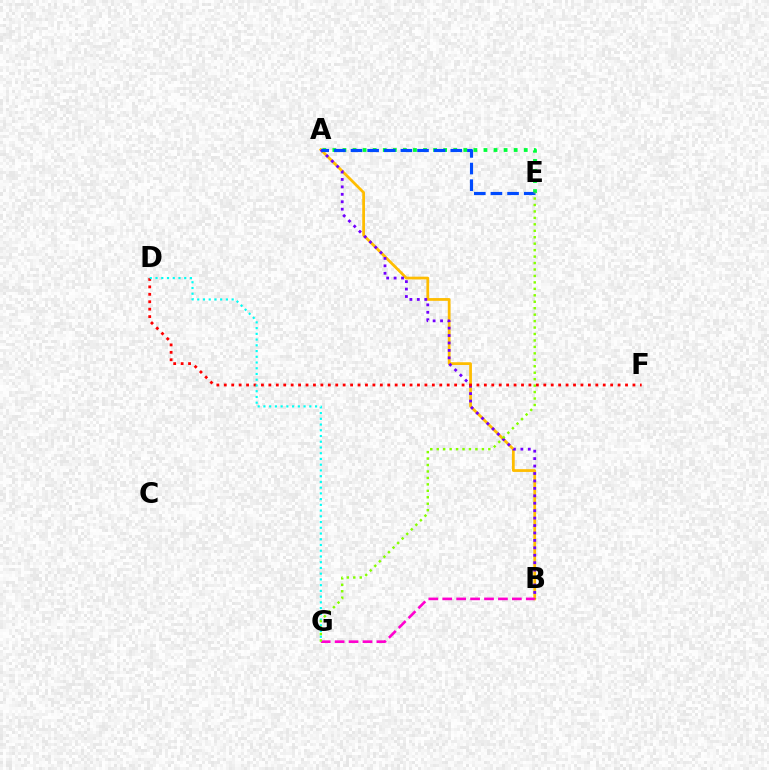{('A', 'B'): [{'color': '#ffbd00', 'line_style': 'solid', 'thickness': 1.98}, {'color': '#7200ff', 'line_style': 'dotted', 'thickness': 2.02}], ('B', 'G'): [{'color': '#ff00cf', 'line_style': 'dashed', 'thickness': 1.89}], ('A', 'E'): [{'color': '#00ff39', 'line_style': 'dotted', 'thickness': 2.74}, {'color': '#004bff', 'line_style': 'dashed', 'thickness': 2.26}], ('D', 'F'): [{'color': '#ff0000', 'line_style': 'dotted', 'thickness': 2.02}], ('D', 'G'): [{'color': '#00fff6', 'line_style': 'dotted', 'thickness': 1.56}], ('E', 'G'): [{'color': '#84ff00', 'line_style': 'dotted', 'thickness': 1.75}]}